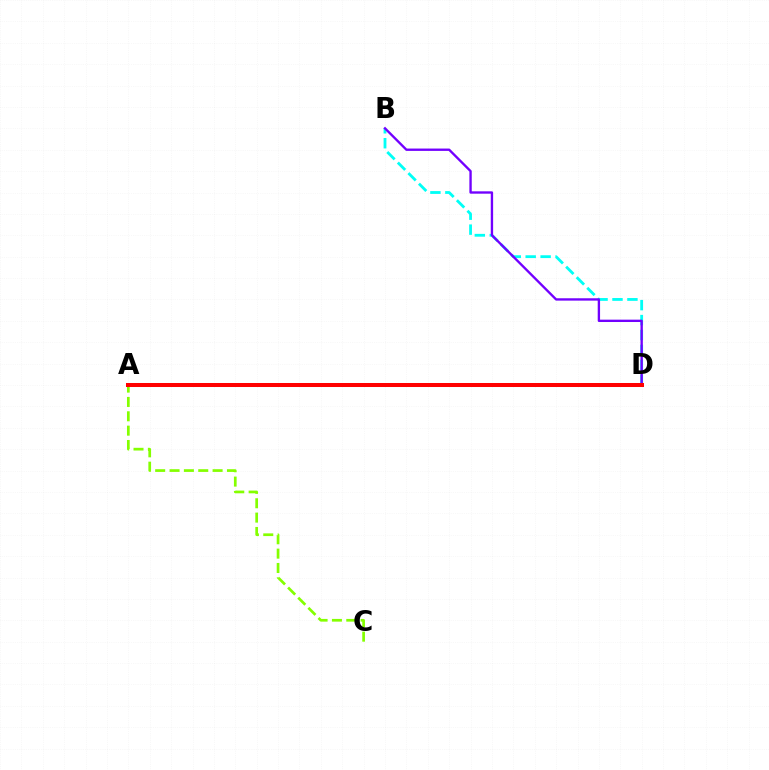{('A', 'C'): [{'color': '#84ff00', 'line_style': 'dashed', 'thickness': 1.95}], ('B', 'D'): [{'color': '#00fff6', 'line_style': 'dashed', 'thickness': 2.03}, {'color': '#7200ff', 'line_style': 'solid', 'thickness': 1.7}], ('A', 'D'): [{'color': '#ff0000', 'line_style': 'solid', 'thickness': 2.89}]}